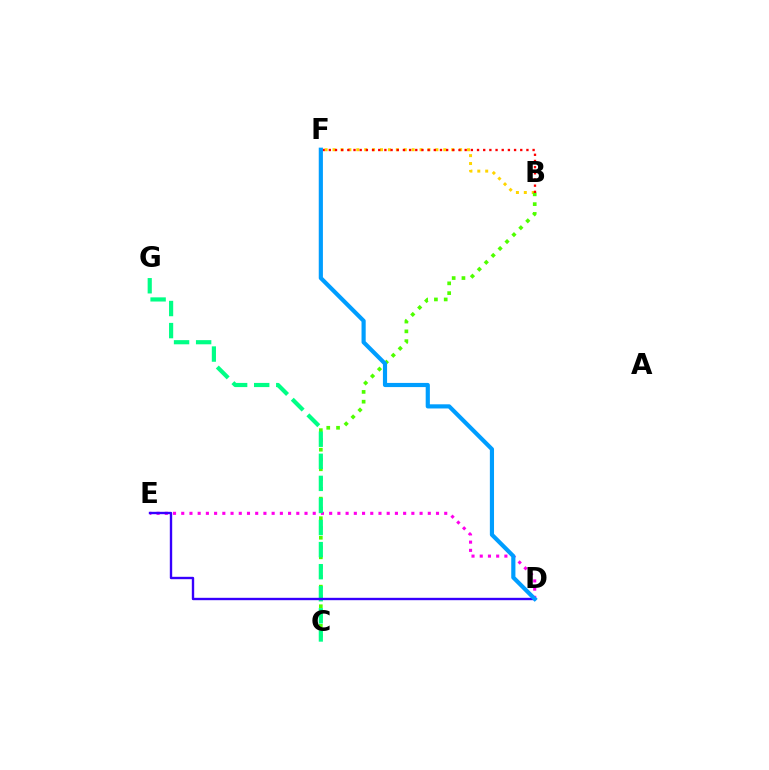{('B', 'F'): [{'color': '#ffd500', 'line_style': 'dotted', 'thickness': 2.15}, {'color': '#ff0000', 'line_style': 'dotted', 'thickness': 1.68}], ('B', 'C'): [{'color': '#4fff00', 'line_style': 'dotted', 'thickness': 2.66}], ('D', 'E'): [{'color': '#ff00ed', 'line_style': 'dotted', 'thickness': 2.23}, {'color': '#3700ff', 'line_style': 'solid', 'thickness': 1.71}], ('C', 'G'): [{'color': '#00ff86', 'line_style': 'dashed', 'thickness': 3.0}], ('D', 'F'): [{'color': '#009eff', 'line_style': 'solid', 'thickness': 3.0}]}